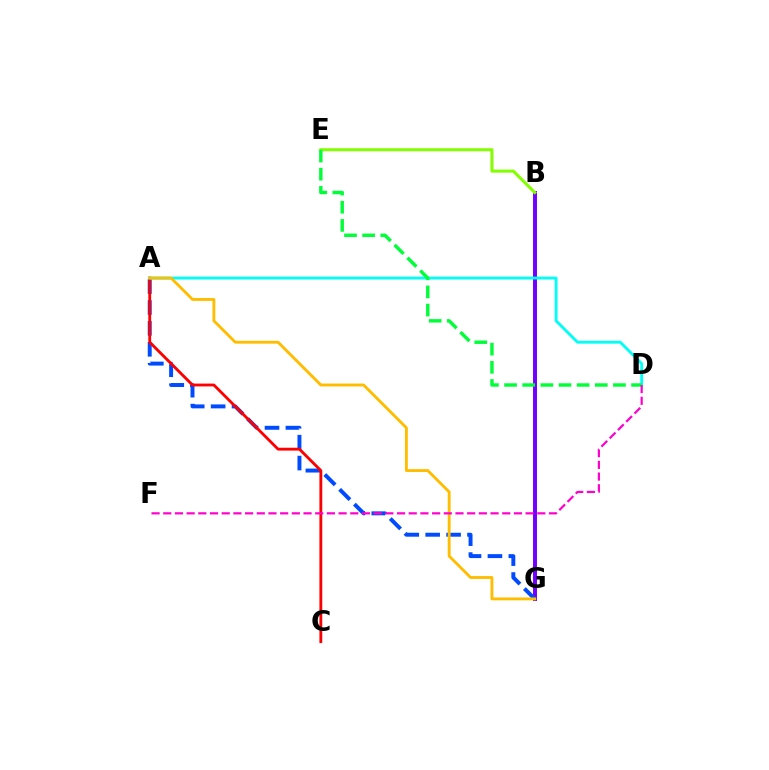{('B', 'G'): [{'color': '#7200ff', 'line_style': 'solid', 'thickness': 2.86}], ('A', 'G'): [{'color': '#004bff', 'line_style': 'dashed', 'thickness': 2.84}, {'color': '#ffbd00', 'line_style': 'solid', 'thickness': 2.06}], ('A', 'C'): [{'color': '#ff0000', 'line_style': 'solid', 'thickness': 2.04}], ('B', 'E'): [{'color': '#84ff00', 'line_style': 'solid', 'thickness': 2.18}], ('A', 'D'): [{'color': '#00fff6', 'line_style': 'solid', 'thickness': 2.05}], ('D', 'E'): [{'color': '#00ff39', 'line_style': 'dashed', 'thickness': 2.47}], ('D', 'F'): [{'color': '#ff00cf', 'line_style': 'dashed', 'thickness': 1.59}]}